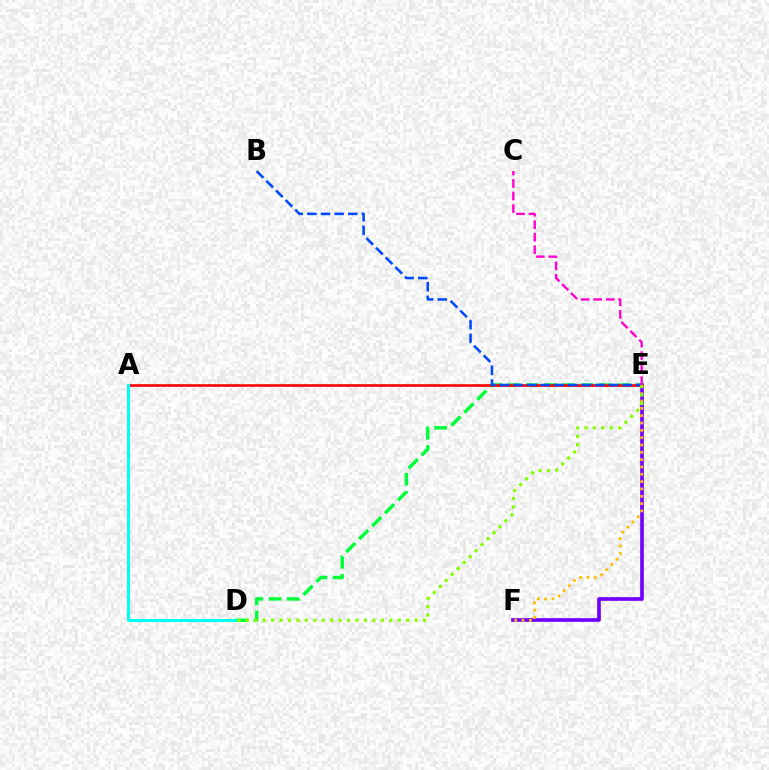{('E', 'F'): [{'color': '#7200ff', 'line_style': 'solid', 'thickness': 2.63}, {'color': '#ffbd00', 'line_style': 'dotted', 'thickness': 1.99}], ('D', 'E'): [{'color': '#00ff39', 'line_style': 'dashed', 'thickness': 2.48}, {'color': '#84ff00', 'line_style': 'dotted', 'thickness': 2.29}], ('A', 'E'): [{'color': '#ff0000', 'line_style': 'solid', 'thickness': 1.89}], ('A', 'D'): [{'color': '#00fff6', 'line_style': 'solid', 'thickness': 2.19}], ('B', 'E'): [{'color': '#004bff', 'line_style': 'dashed', 'thickness': 1.85}], ('C', 'E'): [{'color': '#ff00cf', 'line_style': 'dashed', 'thickness': 1.7}]}